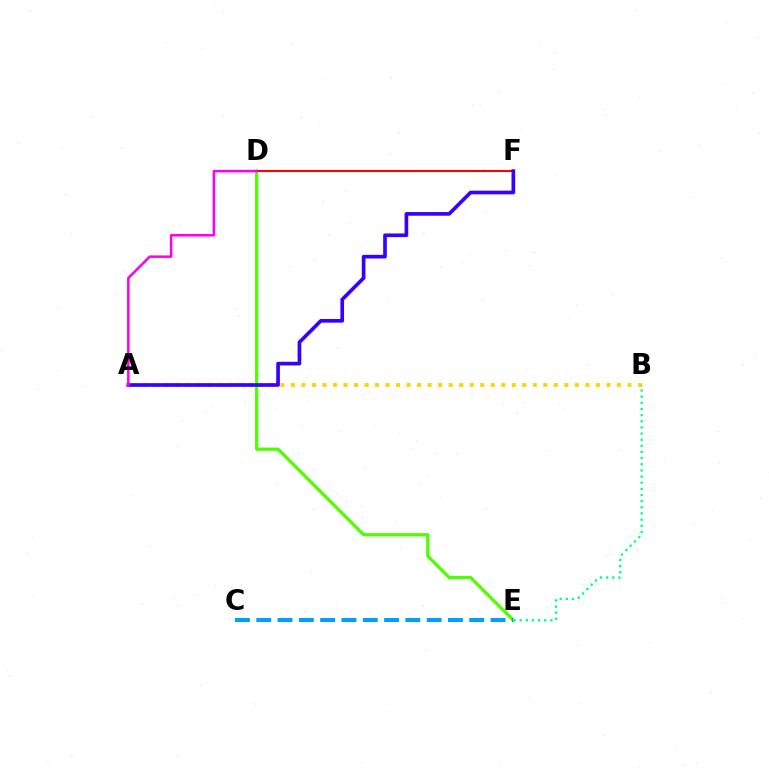{('A', 'B'): [{'color': '#ffd500', 'line_style': 'dotted', 'thickness': 2.86}], ('D', 'E'): [{'color': '#4fff00', 'line_style': 'solid', 'thickness': 2.34}], ('D', 'F'): [{'color': '#ff0000', 'line_style': 'solid', 'thickness': 1.5}], ('A', 'F'): [{'color': '#3700ff', 'line_style': 'solid', 'thickness': 2.63}], ('A', 'D'): [{'color': '#ff00ed', 'line_style': 'solid', 'thickness': 1.82}], ('B', 'E'): [{'color': '#00ff86', 'line_style': 'dotted', 'thickness': 1.67}], ('C', 'E'): [{'color': '#009eff', 'line_style': 'dashed', 'thickness': 2.89}]}